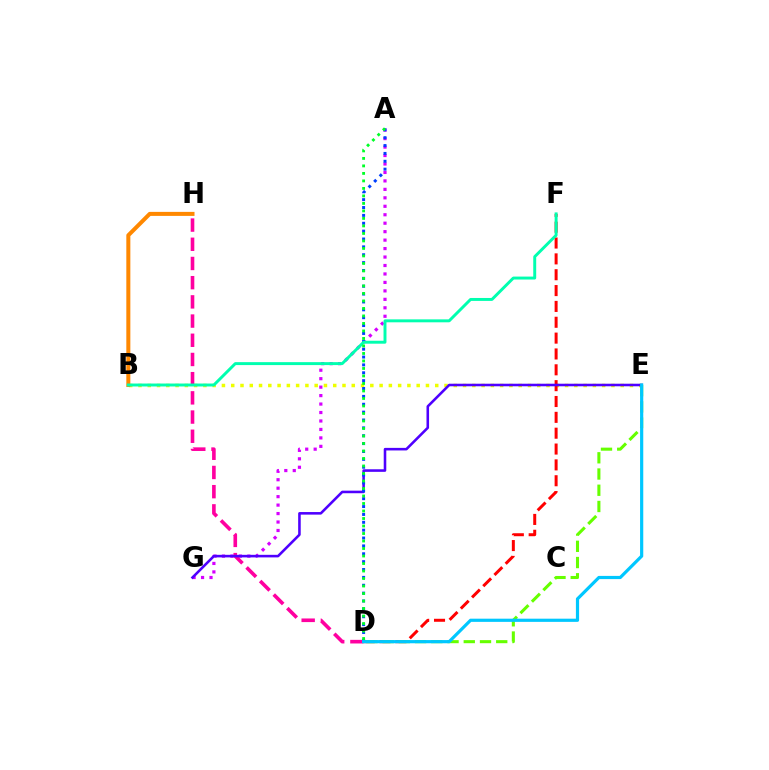{('B', 'E'): [{'color': '#eeff00', 'line_style': 'dotted', 'thickness': 2.52}], ('D', 'F'): [{'color': '#ff0000', 'line_style': 'dashed', 'thickness': 2.15}], ('D', 'E'): [{'color': '#66ff00', 'line_style': 'dashed', 'thickness': 2.2}, {'color': '#00c7ff', 'line_style': 'solid', 'thickness': 2.3}], ('A', 'G'): [{'color': '#d600ff', 'line_style': 'dotted', 'thickness': 2.3}], ('D', 'H'): [{'color': '#ff00a0', 'line_style': 'dashed', 'thickness': 2.61}], ('E', 'G'): [{'color': '#4f00ff', 'line_style': 'solid', 'thickness': 1.85}], ('A', 'D'): [{'color': '#003fff', 'line_style': 'dotted', 'thickness': 2.14}, {'color': '#00ff27', 'line_style': 'dotted', 'thickness': 2.04}], ('B', 'H'): [{'color': '#ff8800', 'line_style': 'solid', 'thickness': 2.89}], ('B', 'F'): [{'color': '#00ffaf', 'line_style': 'solid', 'thickness': 2.12}]}